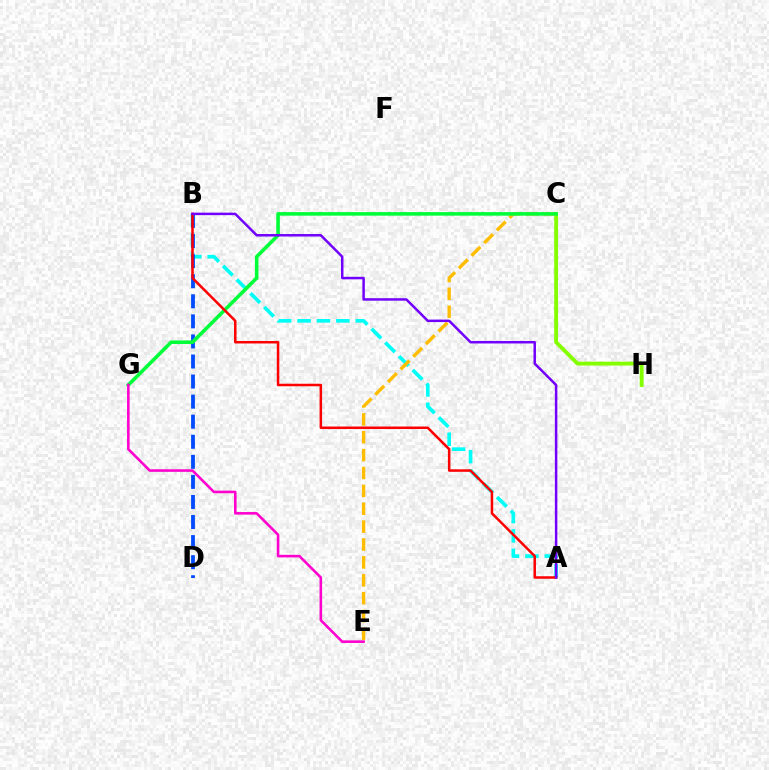{('A', 'B'): [{'color': '#00fff6', 'line_style': 'dashed', 'thickness': 2.64}, {'color': '#ff0000', 'line_style': 'solid', 'thickness': 1.81}, {'color': '#7200ff', 'line_style': 'solid', 'thickness': 1.8}], ('B', 'D'): [{'color': '#004bff', 'line_style': 'dashed', 'thickness': 2.73}], ('C', 'E'): [{'color': '#ffbd00', 'line_style': 'dashed', 'thickness': 2.43}], ('C', 'H'): [{'color': '#84ff00', 'line_style': 'solid', 'thickness': 2.78}], ('C', 'G'): [{'color': '#00ff39', 'line_style': 'solid', 'thickness': 2.58}], ('E', 'G'): [{'color': '#ff00cf', 'line_style': 'solid', 'thickness': 1.86}]}